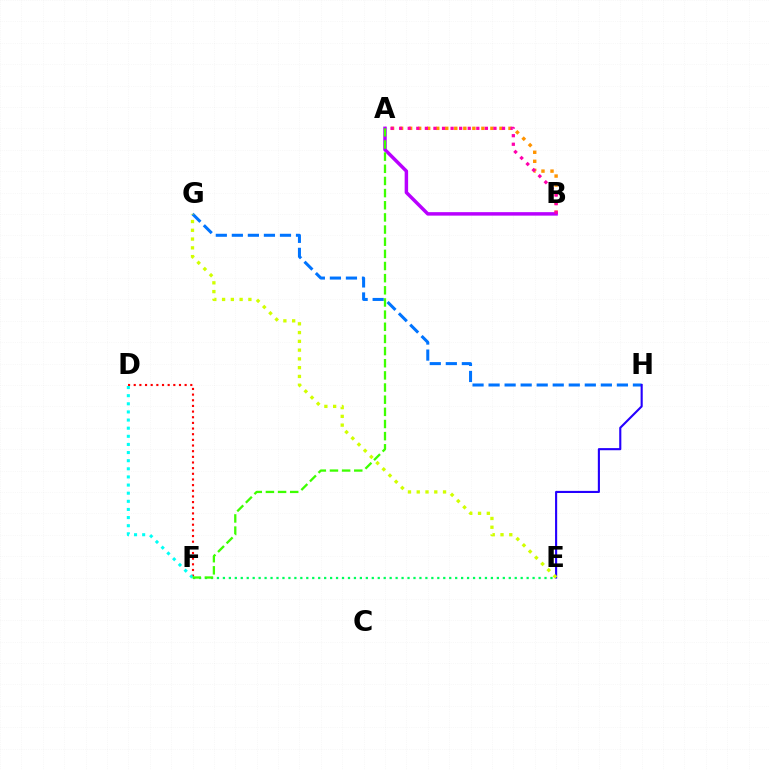{('D', 'F'): [{'color': '#ff0000', 'line_style': 'dotted', 'thickness': 1.54}, {'color': '#00fff6', 'line_style': 'dotted', 'thickness': 2.21}], ('E', 'F'): [{'color': '#00ff5c', 'line_style': 'dotted', 'thickness': 1.62}], ('G', 'H'): [{'color': '#0074ff', 'line_style': 'dashed', 'thickness': 2.18}], ('A', 'B'): [{'color': '#ff9400', 'line_style': 'dotted', 'thickness': 2.45}, {'color': '#b900ff', 'line_style': 'solid', 'thickness': 2.5}, {'color': '#ff00ac', 'line_style': 'dotted', 'thickness': 2.33}], ('E', 'H'): [{'color': '#2500ff', 'line_style': 'solid', 'thickness': 1.52}], ('A', 'F'): [{'color': '#3dff00', 'line_style': 'dashed', 'thickness': 1.65}], ('E', 'G'): [{'color': '#d1ff00', 'line_style': 'dotted', 'thickness': 2.38}]}